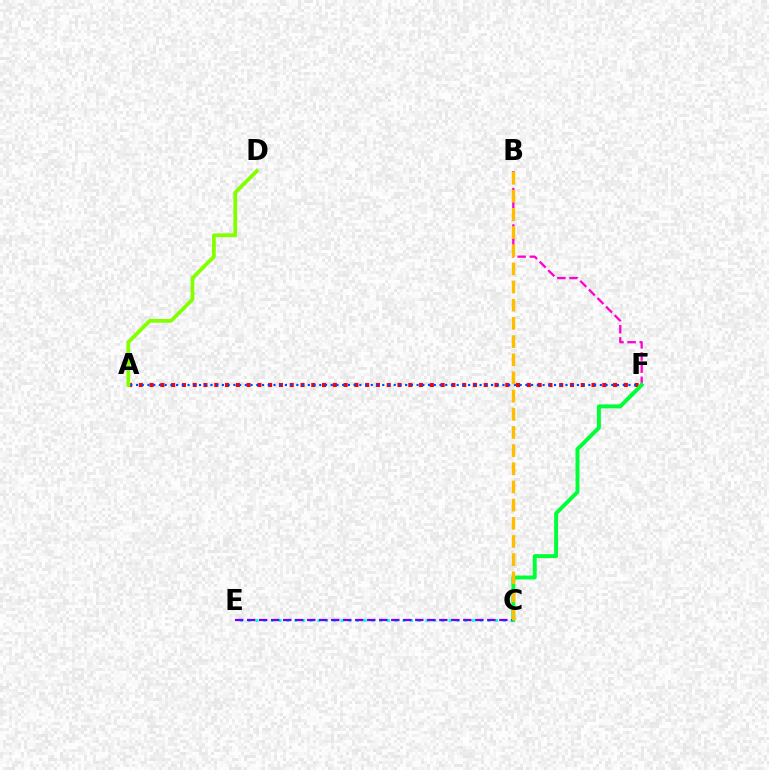{('B', 'F'): [{'color': '#ff00cf', 'line_style': 'dashed', 'thickness': 1.65}], ('A', 'F'): [{'color': '#ff0000', 'line_style': 'dotted', 'thickness': 2.93}, {'color': '#004bff', 'line_style': 'dotted', 'thickness': 1.56}], ('C', 'F'): [{'color': '#00ff39', 'line_style': 'solid', 'thickness': 2.84}], ('C', 'E'): [{'color': '#00fff6', 'line_style': 'dotted', 'thickness': 2.1}, {'color': '#7200ff', 'line_style': 'dashed', 'thickness': 1.63}], ('A', 'D'): [{'color': '#84ff00', 'line_style': 'solid', 'thickness': 2.72}], ('B', 'C'): [{'color': '#ffbd00', 'line_style': 'dashed', 'thickness': 2.47}]}